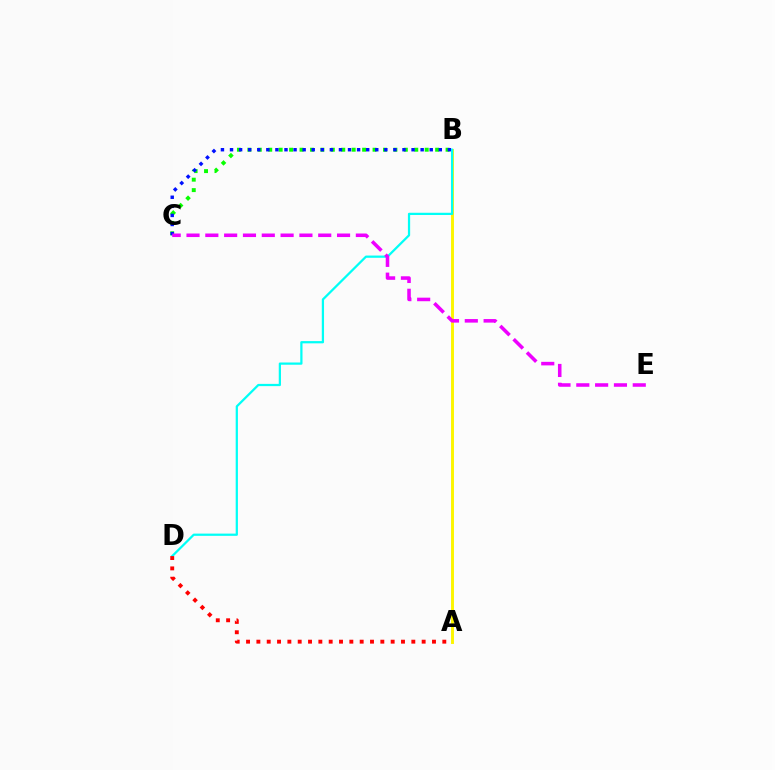{('B', 'C'): [{'color': '#08ff00', 'line_style': 'dotted', 'thickness': 2.83}, {'color': '#0010ff', 'line_style': 'dotted', 'thickness': 2.47}], ('A', 'B'): [{'color': '#fcf500', 'line_style': 'solid', 'thickness': 2.11}], ('B', 'D'): [{'color': '#00fff6', 'line_style': 'solid', 'thickness': 1.61}], ('C', 'E'): [{'color': '#ee00ff', 'line_style': 'dashed', 'thickness': 2.56}], ('A', 'D'): [{'color': '#ff0000', 'line_style': 'dotted', 'thickness': 2.81}]}